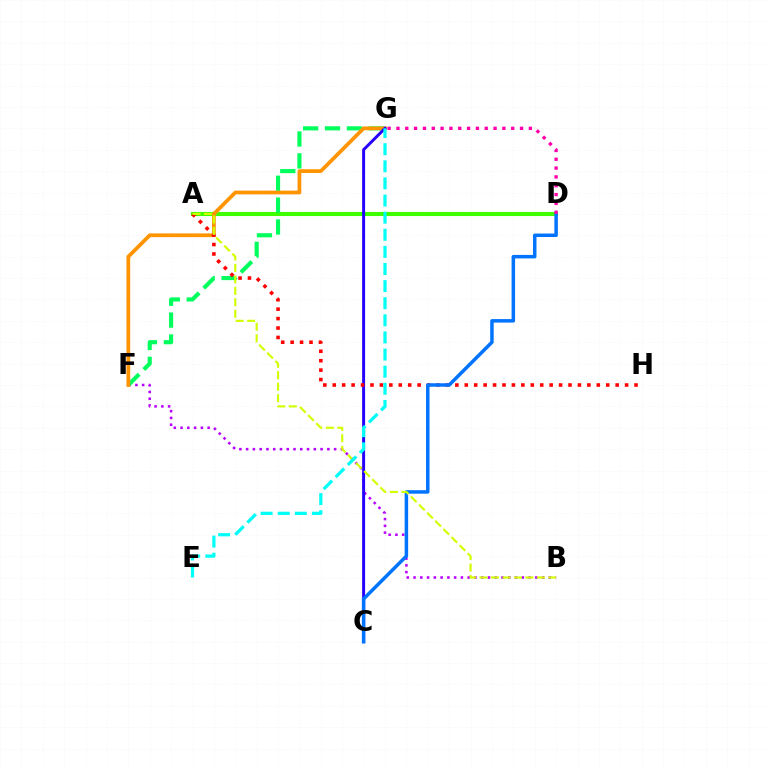{('B', 'F'): [{'color': '#b900ff', 'line_style': 'dotted', 'thickness': 1.84}], ('A', 'D'): [{'color': '#3dff00', 'line_style': 'solid', 'thickness': 2.94}], ('F', 'G'): [{'color': '#00ff5c', 'line_style': 'dashed', 'thickness': 2.97}, {'color': '#ff9400', 'line_style': 'solid', 'thickness': 2.69}], ('C', 'G'): [{'color': '#2500ff', 'line_style': 'solid', 'thickness': 2.13}], ('A', 'H'): [{'color': '#ff0000', 'line_style': 'dotted', 'thickness': 2.56}], ('C', 'D'): [{'color': '#0074ff', 'line_style': 'solid', 'thickness': 2.52}], ('D', 'G'): [{'color': '#ff00ac', 'line_style': 'dotted', 'thickness': 2.4}], ('A', 'B'): [{'color': '#d1ff00', 'line_style': 'dashed', 'thickness': 1.56}], ('E', 'G'): [{'color': '#00fff6', 'line_style': 'dashed', 'thickness': 2.32}]}